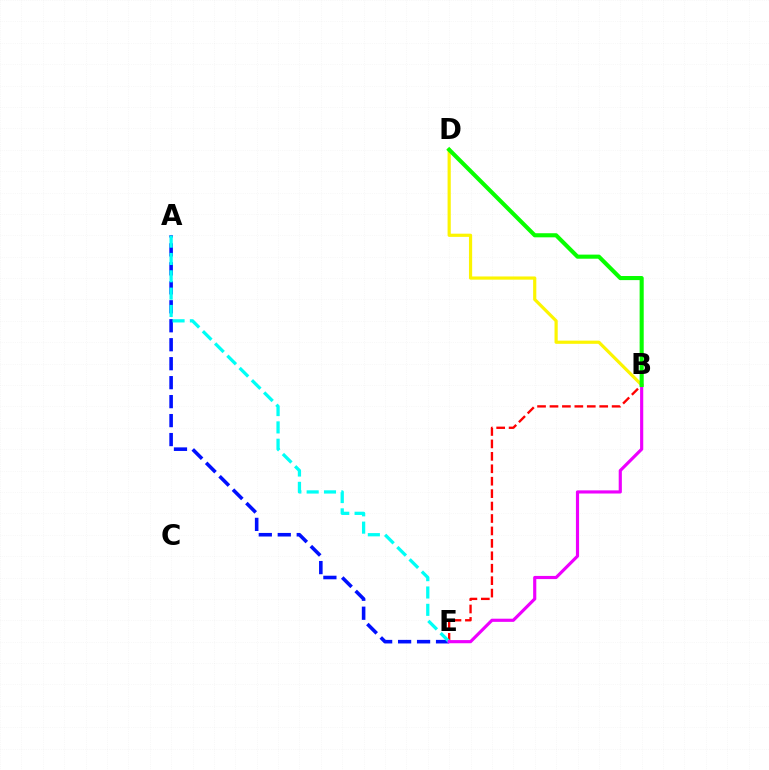{('B', 'E'): [{'color': '#ff0000', 'line_style': 'dashed', 'thickness': 1.69}, {'color': '#ee00ff', 'line_style': 'solid', 'thickness': 2.27}], ('B', 'D'): [{'color': '#fcf500', 'line_style': 'solid', 'thickness': 2.3}, {'color': '#08ff00', 'line_style': 'solid', 'thickness': 2.95}], ('A', 'E'): [{'color': '#0010ff', 'line_style': 'dashed', 'thickness': 2.58}, {'color': '#00fff6', 'line_style': 'dashed', 'thickness': 2.35}]}